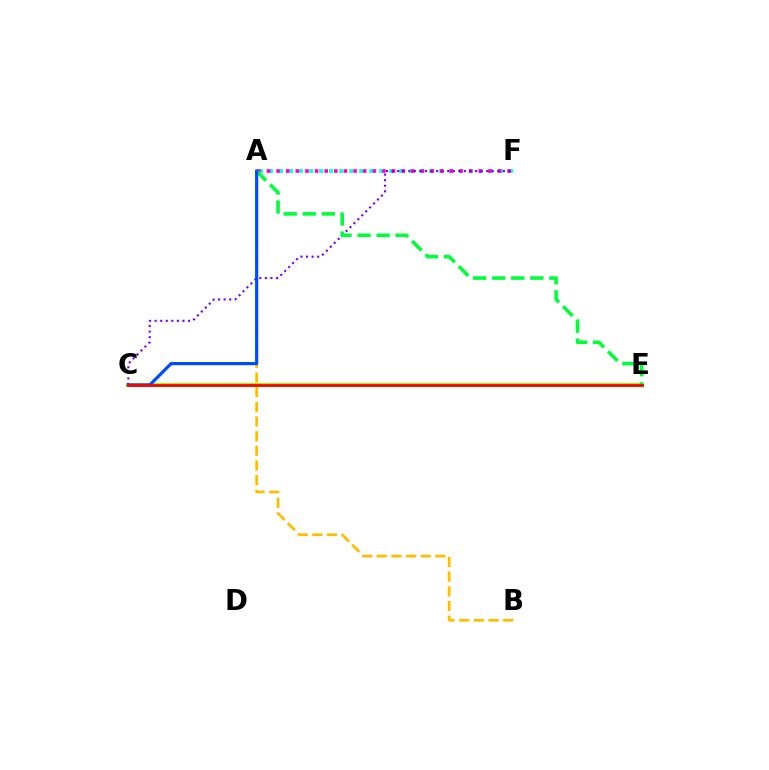{('A', 'F'): [{'color': '#00fff6', 'line_style': 'dotted', 'thickness': 2.72}, {'color': '#ff00cf', 'line_style': 'dotted', 'thickness': 2.62}], ('A', 'B'): [{'color': '#ffbd00', 'line_style': 'dashed', 'thickness': 1.99}], ('C', 'E'): [{'color': '#84ff00', 'line_style': 'solid', 'thickness': 2.88}, {'color': '#ff0000', 'line_style': 'solid', 'thickness': 1.97}], ('C', 'F'): [{'color': '#7200ff', 'line_style': 'dotted', 'thickness': 1.51}], ('A', 'E'): [{'color': '#00ff39', 'line_style': 'dashed', 'thickness': 2.59}], ('A', 'C'): [{'color': '#004bff', 'line_style': 'solid', 'thickness': 2.29}]}